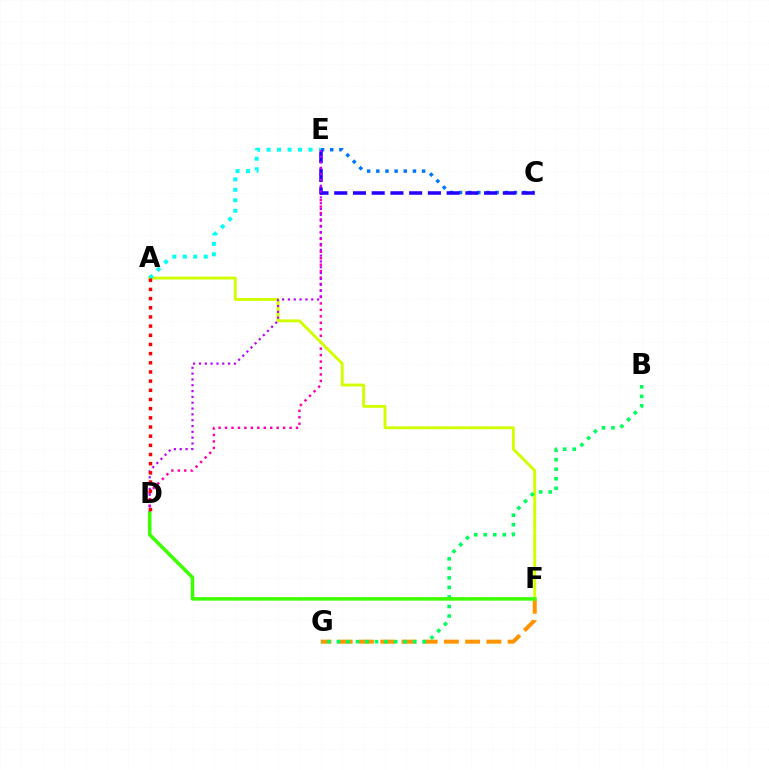{('F', 'G'): [{'color': '#ff9400', 'line_style': 'dashed', 'thickness': 2.88}], ('D', 'E'): [{'color': '#ff00ac', 'line_style': 'dotted', 'thickness': 1.75}, {'color': '#b900ff', 'line_style': 'dotted', 'thickness': 1.58}], ('A', 'F'): [{'color': '#d1ff00', 'line_style': 'solid', 'thickness': 2.07}], ('C', 'E'): [{'color': '#0074ff', 'line_style': 'dotted', 'thickness': 2.49}, {'color': '#2500ff', 'line_style': 'dashed', 'thickness': 2.54}], ('A', 'E'): [{'color': '#00fff6', 'line_style': 'dotted', 'thickness': 2.85}], ('A', 'D'): [{'color': '#ff0000', 'line_style': 'dotted', 'thickness': 2.49}], ('B', 'G'): [{'color': '#00ff5c', 'line_style': 'dotted', 'thickness': 2.59}], ('D', 'F'): [{'color': '#3dff00', 'line_style': 'solid', 'thickness': 2.55}]}